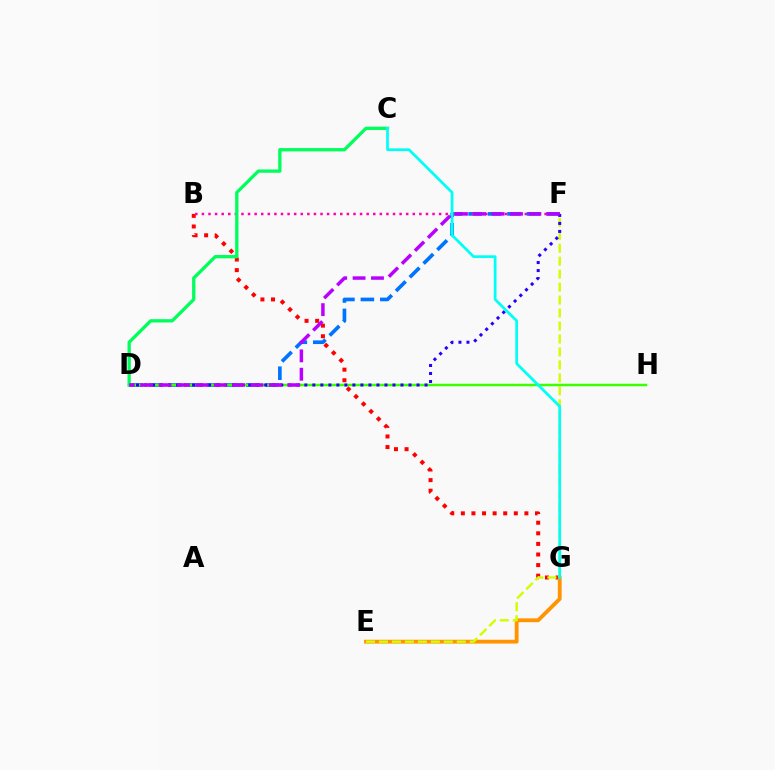{('D', 'F'): [{'color': '#0074ff', 'line_style': 'dashed', 'thickness': 2.64}, {'color': '#2500ff', 'line_style': 'dotted', 'thickness': 2.18}, {'color': '#b900ff', 'line_style': 'dashed', 'thickness': 2.5}], ('B', 'G'): [{'color': '#ff0000', 'line_style': 'dotted', 'thickness': 2.88}], ('E', 'G'): [{'color': '#ff9400', 'line_style': 'solid', 'thickness': 2.76}], ('D', 'H'): [{'color': '#3dff00', 'line_style': 'solid', 'thickness': 1.79}], ('B', 'F'): [{'color': '#ff00ac', 'line_style': 'dotted', 'thickness': 1.79}], ('E', 'F'): [{'color': '#d1ff00', 'line_style': 'dashed', 'thickness': 1.76}], ('C', 'D'): [{'color': '#00ff5c', 'line_style': 'solid', 'thickness': 2.38}], ('C', 'G'): [{'color': '#00fff6', 'line_style': 'solid', 'thickness': 1.97}]}